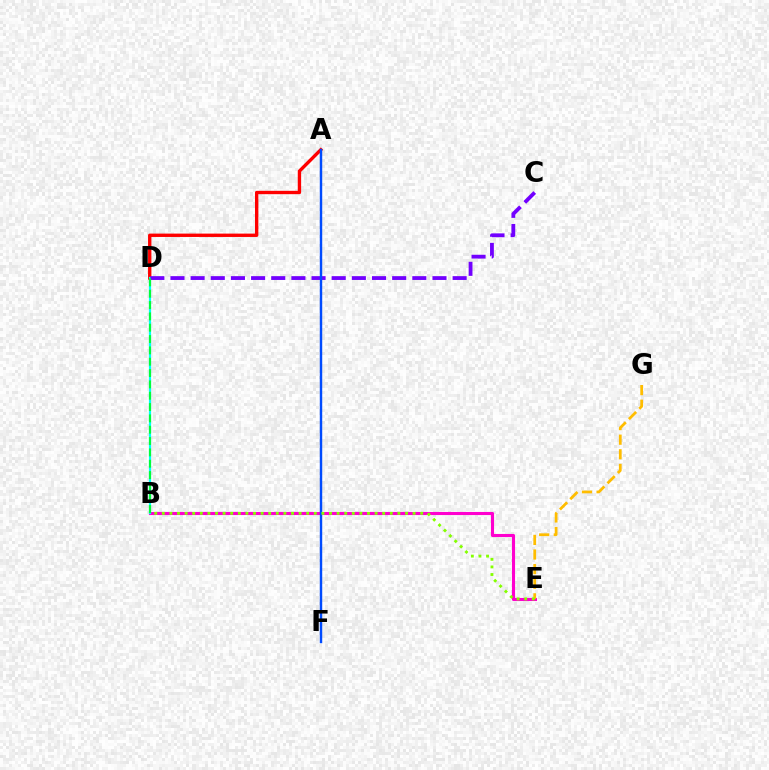{('A', 'D'): [{'color': '#ff0000', 'line_style': 'solid', 'thickness': 2.42}], ('B', 'E'): [{'color': '#ff00cf', 'line_style': 'solid', 'thickness': 2.23}, {'color': '#84ff00', 'line_style': 'dotted', 'thickness': 2.06}], ('B', 'D'): [{'color': '#00fff6', 'line_style': 'solid', 'thickness': 1.57}, {'color': '#00ff39', 'line_style': 'dashed', 'thickness': 1.54}], ('C', 'D'): [{'color': '#7200ff', 'line_style': 'dashed', 'thickness': 2.74}], ('E', 'G'): [{'color': '#ffbd00', 'line_style': 'dashed', 'thickness': 1.98}], ('A', 'F'): [{'color': '#004bff', 'line_style': 'solid', 'thickness': 1.75}]}